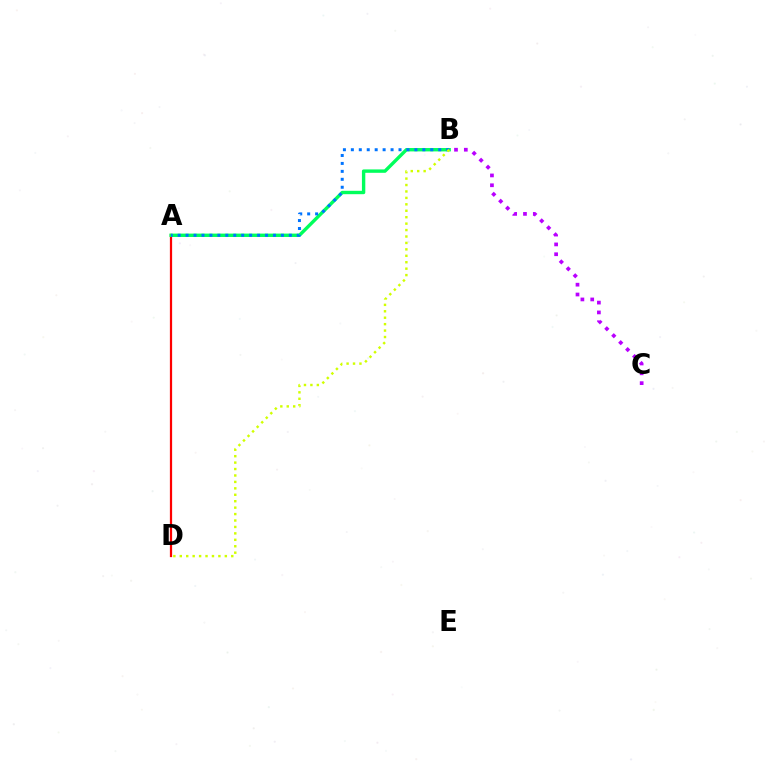{('B', 'C'): [{'color': '#b900ff', 'line_style': 'dotted', 'thickness': 2.67}], ('A', 'D'): [{'color': '#ff0000', 'line_style': 'solid', 'thickness': 1.61}], ('A', 'B'): [{'color': '#00ff5c', 'line_style': 'solid', 'thickness': 2.44}, {'color': '#0074ff', 'line_style': 'dotted', 'thickness': 2.16}], ('B', 'D'): [{'color': '#d1ff00', 'line_style': 'dotted', 'thickness': 1.75}]}